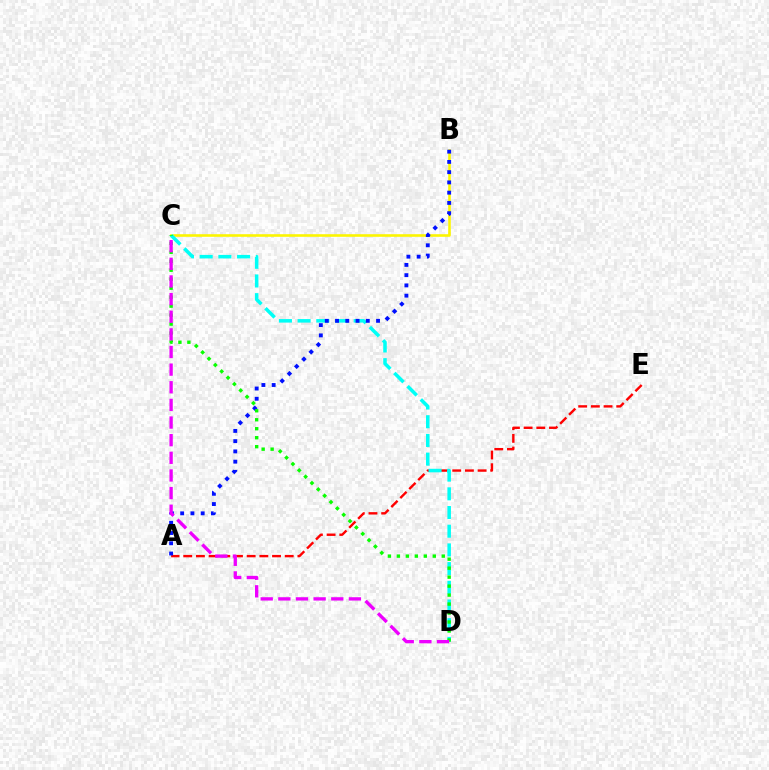{('B', 'C'): [{'color': '#fcf500', 'line_style': 'solid', 'thickness': 1.87}], ('A', 'E'): [{'color': '#ff0000', 'line_style': 'dashed', 'thickness': 1.72}], ('C', 'D'): [{'color': '#00fff6', 'line_style': 'dashed', 'thickness': 2.54}, {'color': '#08ff00', 'line_style': 'dotted', 'thickness': 2.44}, {'color': '#ee00ff', 'line_style': 'dashed', 'thickness': 2.4}], ('A', 'B'): [{'color': '#0010ff', 'line_style': 'dotted', 'thickness': 2.78}]}